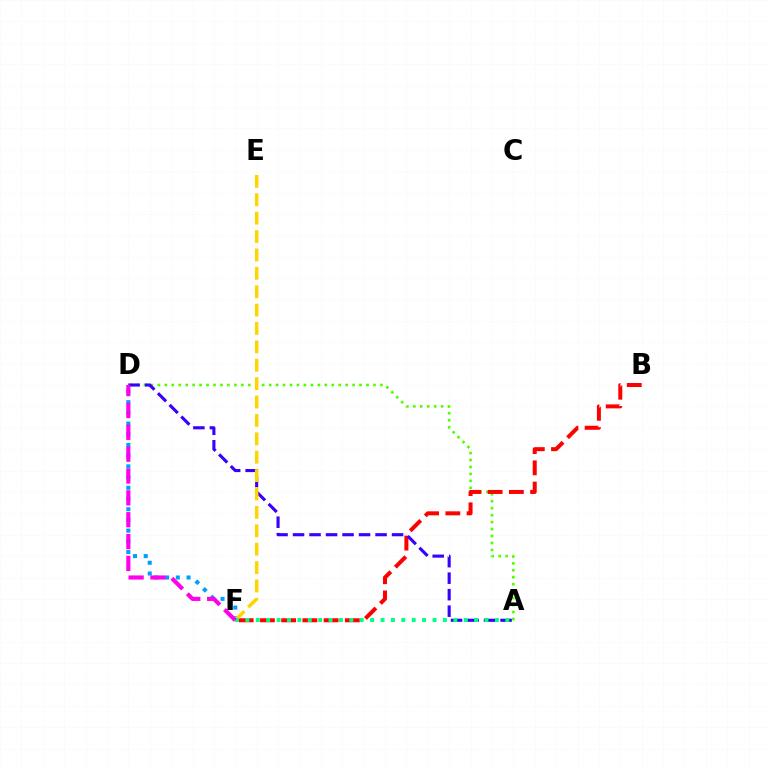{('D', 'F'): [{'color': '#009eff', 'line_style': 'dotted', 'thickness': 2.91}, {'color': '#ff00ed', 'line_style': 'dashed', 'thickness': 2.97}], ('A', 'D'): [{'color': '#4fff00', 'line_style': 'dotted', 'thickness': 1.89}, {'color': '#3700ff', 'line_style': 'dashed', 'thickness': 2.24}], ('B', 'F'): [{'color': '#ff0000', 'line_style': 'dashed', 'thickness': 2.88}], ('E', 'F'): [{'color': '#ffd500', 'line_style': 'dashed', 'thickness': 2.5}], ('A', 'F'): [{'color': '#00ff86', 'line_style': 'dotted', 'thickness': 2.82}]}